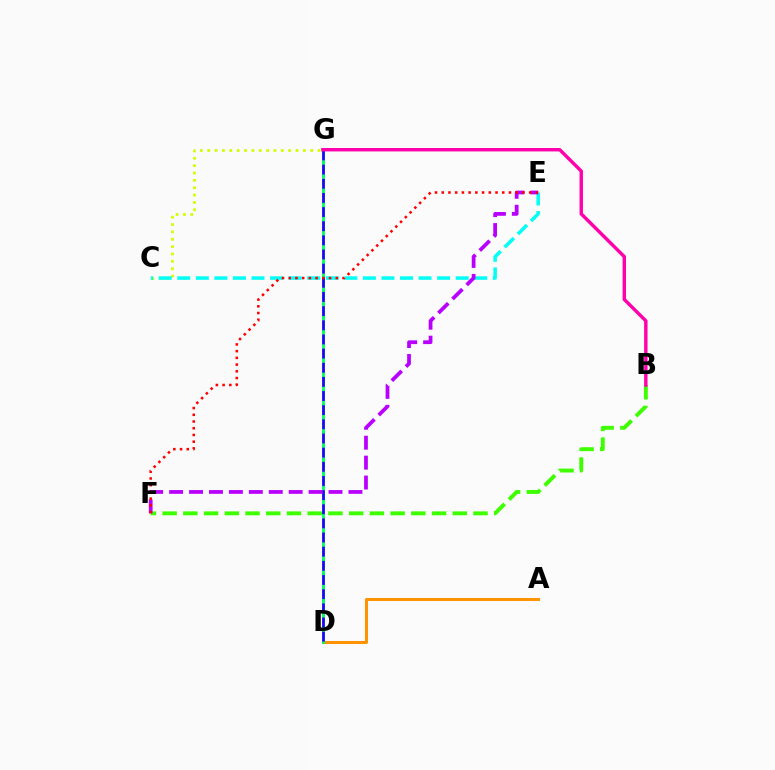{('C', 'G'): [{'color': '#d1ff00', 'line_style': 'dotted', 'thickness': 2.0}], ('C', 'E'): [{'color': '#00fff6', 'line_style': 'dashed', 'thickness': 2.52}], ('A', 'D'): [{'color': '#ff9400', 'line_style': 'solid', 'thickness': 2.19}], ('D', 'G'): [{'color': '#0074ff', 'line_style': 'dotted', 'thickness': 1.83}, {'color': '#00ff5c', 'line_style': 'solid', 'thickness': 2.0}, {'color': '#2500ff', 'line_style': 'dashed', 'thickness': 1.92}], ('B', 'F'): [{'color': '#3dff00', 'line_style': 'dashed', 'thickness': 2.82}], ('E', 'F'): [{'color': '#b900ff', 'line_style': 'dashed', 'thickness': 2.71}, {'color': '#ff0000', 'line_style': 'dotted', 'thickness': 1.83}], ('B', 'G'): [{'color': '#ff00ac', 'line_style': 'solid', 'thickness': 2.46}]}